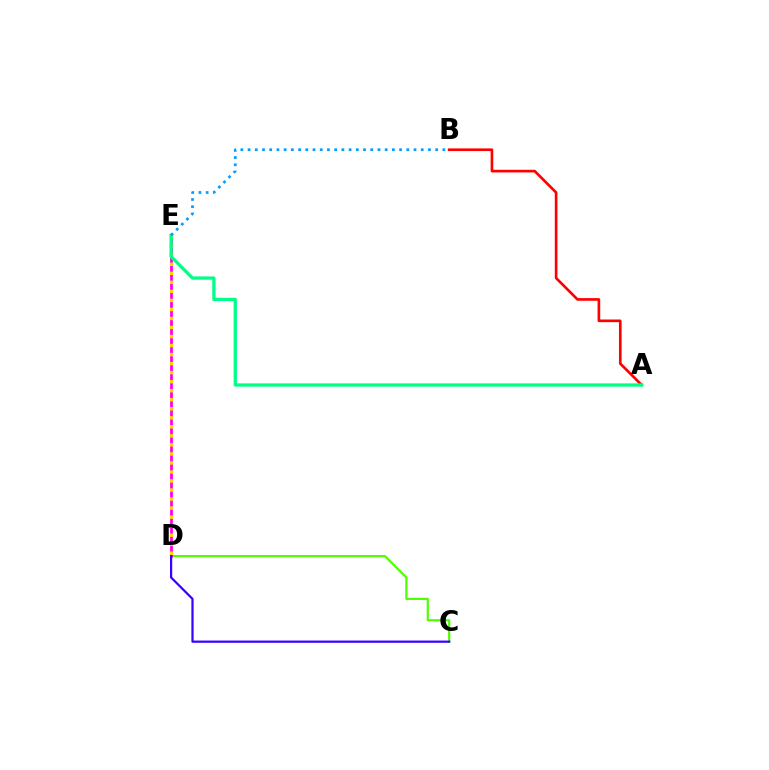{('C', 'D'): [{'color': '#4fff00', 'line_style': 'solid', 'thickness': 1.58}, {'color': '#3700ff', 'line_style': 'solid', 'thickness': 1.6}], ('D', 'E'): [{'color': '#ff00ed', 'line_style': 'solid', 'thickness': 1.98}, {'color': '#ffd500', 'line_style': 'dotted', 'thickness': 2.45}], ('A', 'B'): [{'color': '#ff0000', 'line_style': 'solid', 'thickness': 1.91}], ('A', 'E'): [{'color': '#00ff86', 'line_style': 'solid', 'thickness': 2.34}], ('B', 'E'): [{'color': '#009eff', 'line_style': 'dotted', 'thickness': 1.96}]}